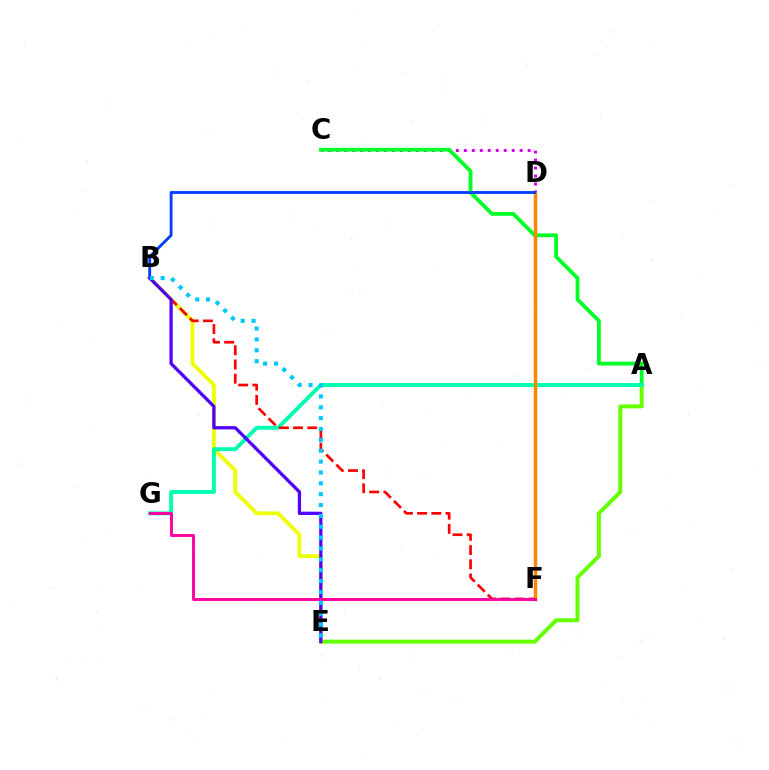{('C', 'D'): [{'color': '#d600ff', 'line_style': 'dotted', 'thickness': 2.17}], ('A', 'E'): [{'color': '#66ff00', 'line_style': 'solid', 'thickness': 2.86}], ('B', 'E'): [{'color': '#eeff00', 'line_style': 'solid', 'thickness': 2.72}, {'color': '#4f00ff', 'line_style': 'solid', 'thickness': 2.35}, {'color': '#00c7ff', 'line_style': 'dotted', 'thickness': 2.95}], ('A', 'C'): [{'color': '#00ff27', 'line_style': 'solid', 'thickness': 2.74}], ('A', 'G'): [{'color': '#00ffaf', 'line_style': 'solid', 'thickness': 2.82}], ('D', 'F'): [{'color': '#ff8800', 'line_style': 'solid', 'thickness': 2.5}], ('B', 'F'): [{'color': '#ff0000', 'line_style': 'dashed', 'thickness': 1.93}], ('B', 'D'): [{'color': '#003fff', 'line_style': 'solid', 'thickness': 2.05}], ('F', 'G'): [{'color': '#ff00a0', 'line_style': 'solid', 'thickness': 2.1}]}